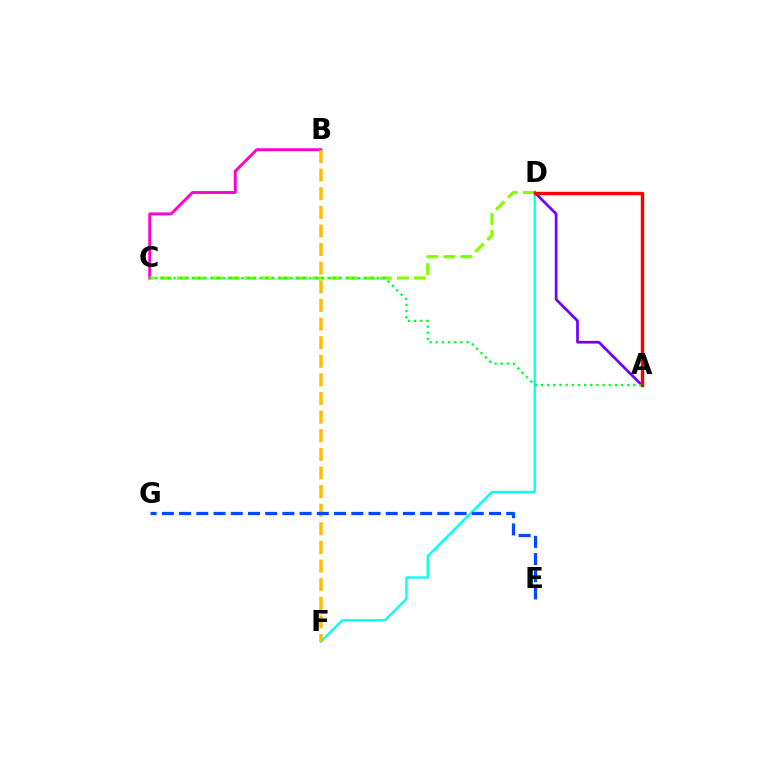{('D', 'F'): [{'color': '#00fff6', 'line_style': 'solid', 'thickness': 1.66}], ('A', 'D'): [{'color': '#7200ff', 'line_style': 'solid', 'thickness': 1.95}, {'color': '#ff0000', 'line_style': 'solid', 'thickness': 2.45}], ('B', 'C'): [{'color': '#ff00cf', 'line_style': 'solid', 'thickness': 2.09}], ('C', 'D'): [{'color': '#84ff00', 'line_style': 'dashed', 'thickness': 2.3}], ('B', 'F'): [{'color': '#ffbd00', 'line_style': 'dashed', 'thickness': 2.53}], ('A', 'C'): [{'color': '#00ff39', 'line_style': 'dotted', 'thickness': 1.67}], ('E', 'G'): [{'color': '#004bff', 'line_style': 'dashed', 'thickness': 2.34}]}